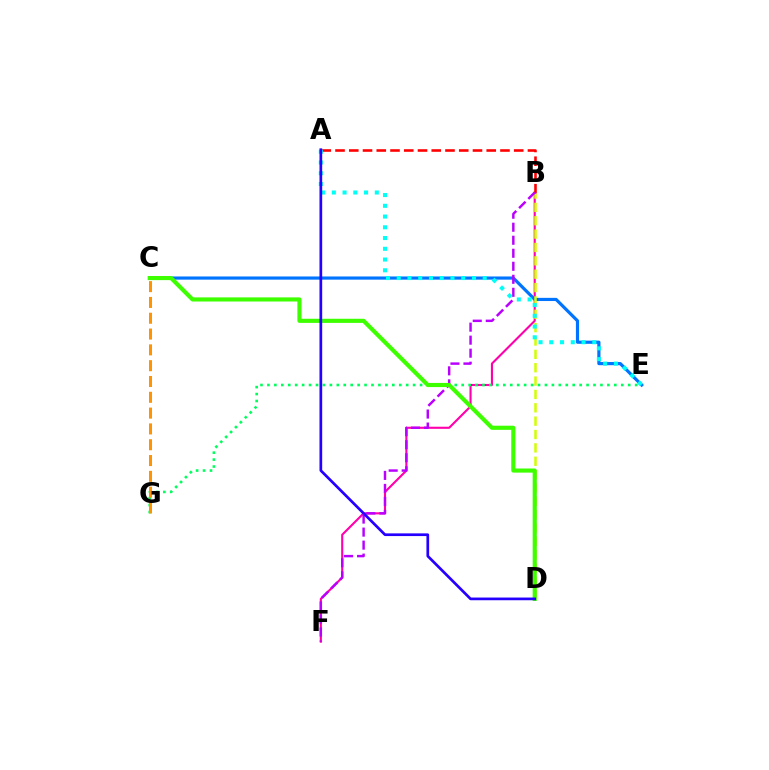{('B', 'F'): [{'color': '#ff00ac', 'line_style': 'solid', 'thickness': 1.52}, {'color': '#b900ff', 'line_style': 'dashed', 'thickness': 1.77}], ('C', 'E'): [{'color': '#0074ff', 'line_style': 'solid', 'thickness': 2.29}], ('B', 'D'): [{'color': '#d1ff00', 'line_style': 'dashed', 'thickness': 1.81}], ('A', 'B'): [{'color': '#ff0000', 'line_style': 'dashed', 'thickness': 1.87}], ('E', 'G'): [{'color': '#00ff5c', 'line_style': 'dotted', 'thickness': 1.89}], ('C', 'D'): [{'color': '#3dff00', 'line_style': 'solid', 'thickness': 2.97}], ('C', 'G'): [{'color': '#ff9400', 'line_style': 'dashed', 'thickness': 2.15}], ('A', 'E'): [{'color': '#00fff6', 'line_style': 'dotted', 'thickness': 2.92}], ('A', 'D'): [{'color': '#2500ff', 'line_style': 'solid', 'thickness': 1.94}]}